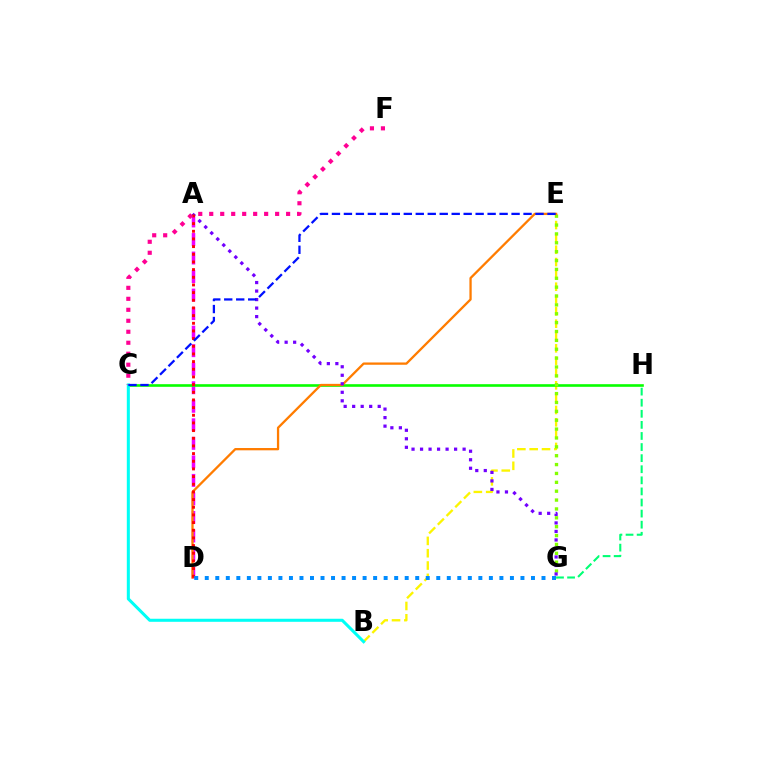{('B', 'E'): [{'color': '#fcf500', 'line_style': 'dashed', 'thickness': 1.67}], ('A', 'D'): [{'color': '#ee00ff', 'line_style': 'dashed', 'thickness': 2.52}, {'color': '#ff0000', 'line_style': 'dotted', 'thickness': 2.08}], ('G', 'H'): [{'color': '#00ff74', 'line_style': 'dashed', 'thickness': 1.51}], ('C', 'H'): [{'color': '#08ff00', 'line_style': 'solid', 'thickness': 1.89}], ('B', 'C'): [{'color': '#00fff6', 'line_style': 'solid', 'thickness': 2.19}], ('E', 'G'): [{'color': '#84ff00', 'line_style': 'dotted', 'thickness': 2.41}], ('D', 'E'): [{'color': '#ff7c00', 'line_style': 'solid', 'thickness': 1.65}], ('A', 'G'): [{'color': '#7200ff', 'line_style': 'dotted', 'thickness': 2.31}], ('C', 'F'): [{'color': '#ff0094', 'line_style': 'dotted', 'thickness': 2.98}], ('D', 'G'): [{'color': '#008cff', 'line_style': 'dotted', 'thickness': 2.86}], ('C', 'E'): [{'color': '#0010ff', 'line_style': 'dashed', 'thickness': 1.63}]}